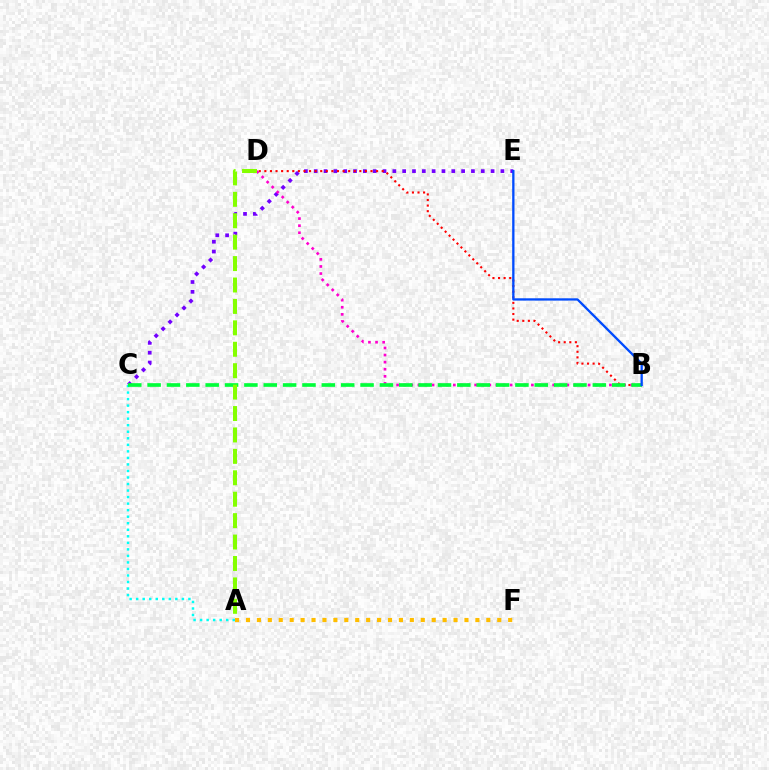{('C', 'E'): [{'color': '#7200ff', 'line_style': 'dotted', 'thickness': 2.67}], ('B', 'D'): [{'color': '#ff0000', 'line_style': 'dotted', 'thickness': 1.52}, {'color': '#ff00cf', 'line_style': 'dotted', 'thickness': 1.93}], ('A', 'C'): [{'color': '#00fff6', 'line_style': 'dotted', 'thickness': 1.78}], ('B', 'C'): [{'color': '#00ff39', 'line_style': 'dashed', 'thickness': 2.63}], ('A', 'F'): [{'color': '#ffbd00', 'line_style': 'dotted', 'thickness': 2.97}], ('B', 'E'): [{'color': '#004bff', 'line_style': 'solid', 'thickness': 1.66}], ('A', 'D'): [{'color': '#84ff00', 'line_style': 'dashed', 'thickness': 2.91}]}